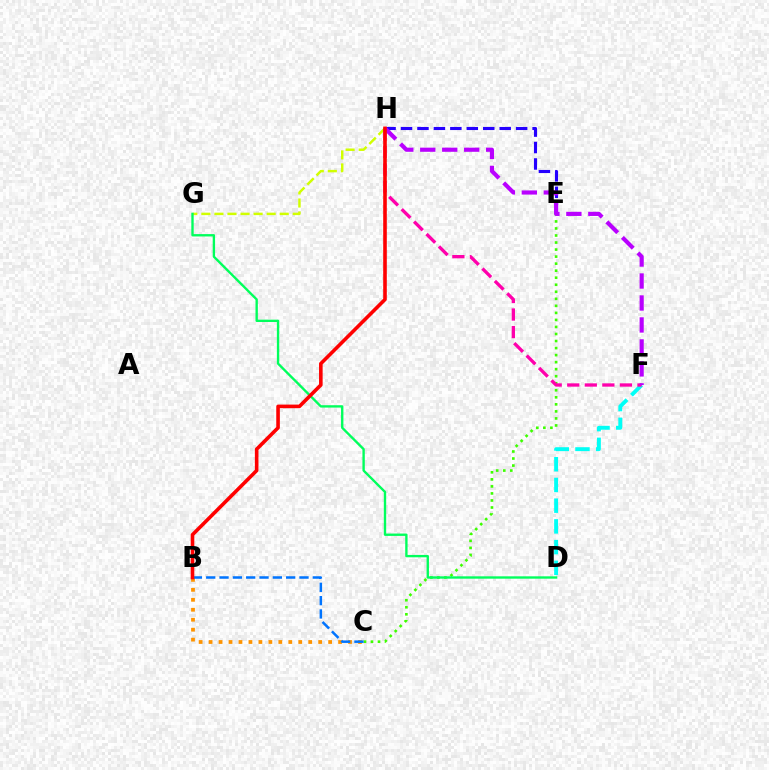{('G', 'H'): [{'color': '#d1ff00', 'line_style': 'dashed', 'thickness': 1.77}], ('E', 'H'): [{'color': '#2500ff', 'line_style': 'dashed', 'thickness': 2.23}], ('C', 'E'): [{'color': '#3dff00', 'line_style': 'dotted', 'thickness': 1.91}], ('B', 'C'): [{'color': '#ff9400', 'line_style': 'dotted', 'thickness': 2.71}, {'color': '#0074ff', 'line_style': 'dashed', 'thickness': 1.81}], ('D', 'F'): [{'color': '#00fff6', 'line_style': 'dashed', 'thickness': 2.81}], ('D', 'G'): [{'color': '#00ff5c', 'line_style': 'solid', 'thickness': 1.7}], ('F', 'H'): [{'color': '#ff00ac', 'line_style': 'dashed', 'thickness': 2.38}, {'color': '#b900ff', 'line_style': 'dashed', 'thickness': 2.98}], ('B', 'H'): [{'color': '#ff0000', 'line_style': 'solid', 'thickness': 2.59}]}